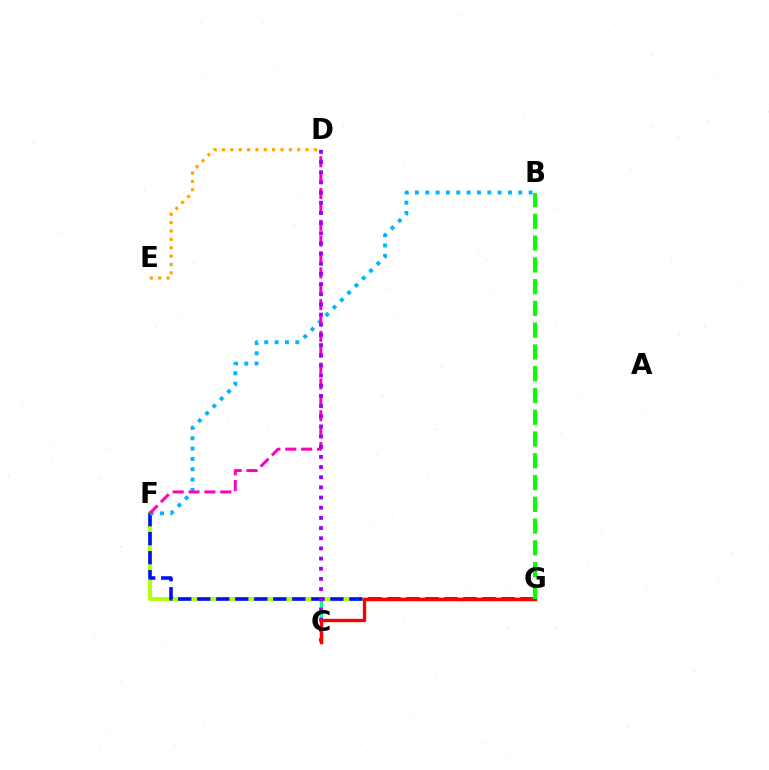{('C', 'G'): [{'color': '#00ff9d', 'line_style': 'dashed', 'thickness': 2.36}, {'color': '#ff0000', 'line_style': 'solid', 'thickness': 2.41}], ('D', 'E'): [{'color': '#ffa500', 'line_style': 'dotted', 'thickness': 2.27}], ('F', 'G'): [{'color': '#b3ff00', 'line_style': 'solid', 'thickness': 2.78}, {'color': '#0010ff', 'line_style': 'dashed', 'thickness': 2.58}], ('B', 'F'): [{'color': '#00b5ff', 'line_style': 'dotted', 'thickness': 2.81}], ('D', 'F'): [{'color': '#ff00bd', 'line_style': 'dashed', 'thickness': 2.16}], ('C', 'D'): [{'color': '#9b00ff', 'line_style': 'dotted', 'thickness': 2.76}], ('B', 'G'): [{'color': '#08ff00', 'line_style': 'dashed', 'thickness': 2.96}]}